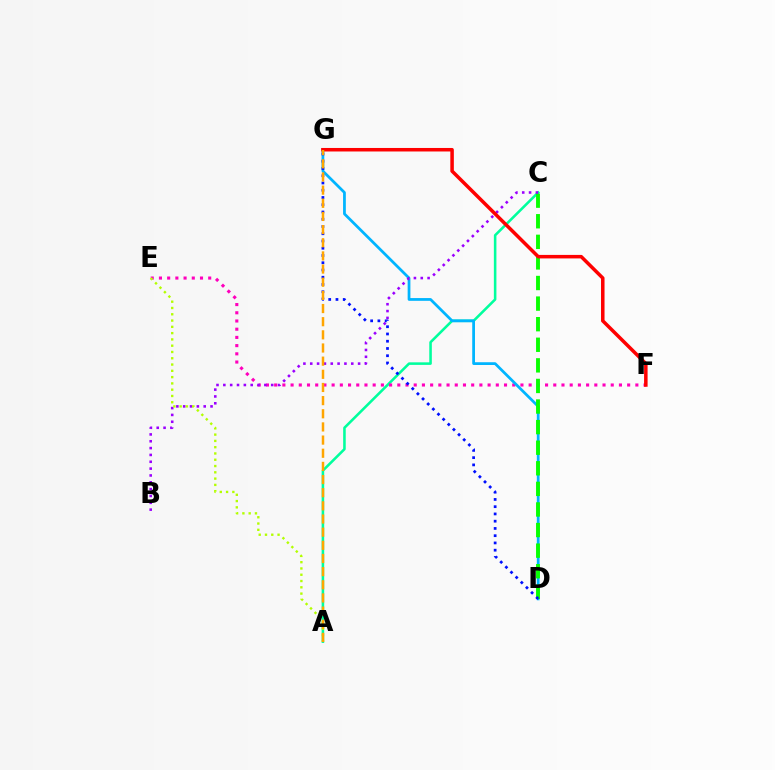{('A', 'C'): [{'color': '#00ff9d', 'line_style': 'solid', 'thickness': 1.84}], ('E', 'F'): [{'color': '#ff00bd', 'line_style': 'dotted', 'thickness': 2.23}], ('D', 'G'): [{'color': '#00b5ff', 'line_style': 'solid', 'thickness': 1.99}, {'color': '#0010ff', 'line_style': 'dotted', 'thickness': 1.97}], ('C', 'D'): [{'color': '#08ff00', 'line_style': 'dashed', 'thickness': 2.8}], ('B', 'C'): [{'color': '#9b00ff', 'line_style': 'dotted', 'thickness': 1.86}], ('F', 'G'): [{'color': '#ff0000', 'line_style': 'solid', 'thickness': 2.53}], ('A', 'E'): [{'color': '#b3ff00', 'line_style': 'dotted', 'thickness': 1.71}], ('A', 'G'): [{'color': '#ffa500', 'line_style': 'dashed', 'thickness': 1.79}]}